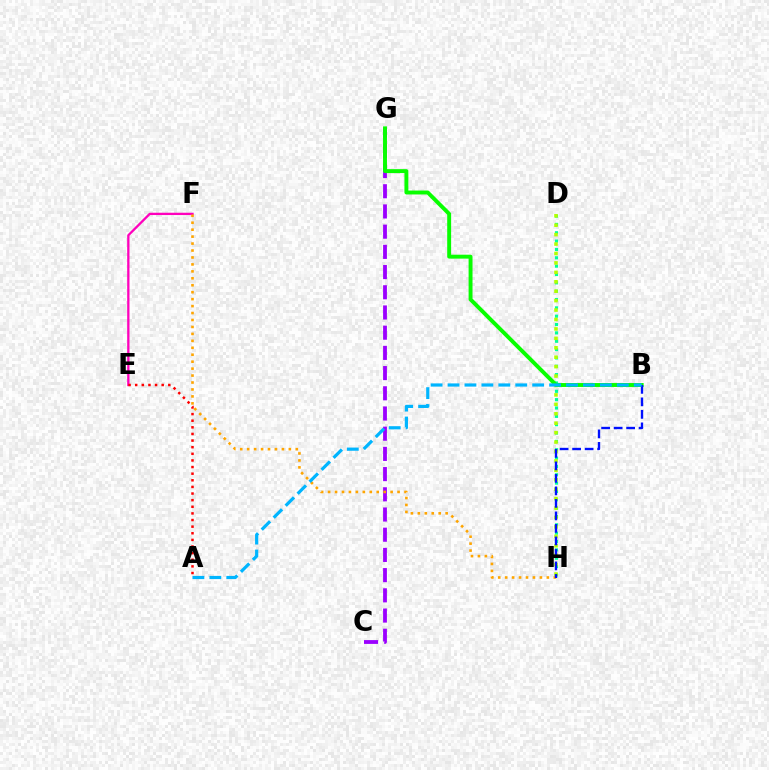{('E', 'F'): [{'color': '#ff00bd', 'line_style': 'solid', 'thickness': 1.66}], ('D', 'H'): [{'color': '#00ff9d', 'line_style': 'dotted', 'thickness': 2.27}, {'color': '#b3ff00', 'line_style': 'dotted', 'thickness': 2.56}], ('A', 'E'): [{'color': '#ff0000', 'line_style': 'dotted', 'thickness': 1.8}], ('C', 'G'): [{'color': '#9b00ff', 'line_style': 'dashed', 'thickness': 2.74}], ('B', 'G'): [{'color': '#08ff00', 'line_style': 'solid', 'thickness': 2.82}], ('F', 'H'): [{'color': '#ffa500', 'line_style': 'dotted', 'thickness': 1.89}], ('B', 'H'): [{'color': '#0010ff', 'line_style': 'dashed', 'thickness': 1.7}], ('A', 'B'): [{'color': '#00b5ff', 'line_style': 'dashed', 'thickness': 2.3}]}